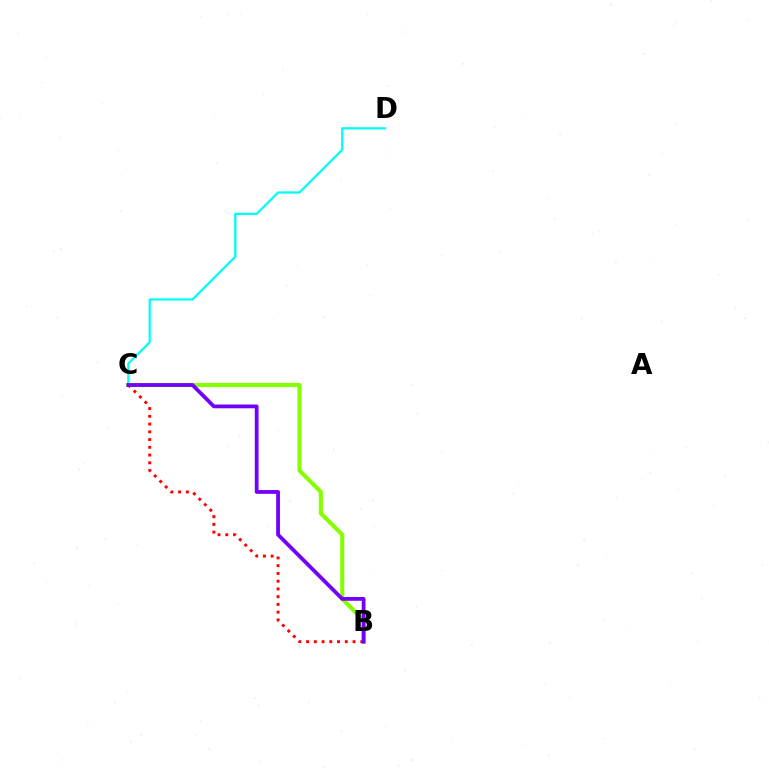{('C', 'D'): [{'color': '#00fff6', 'line_style': 'solid', 'thickness': 1.63}], ('B', 'C'): [{'color': '#84ff00', 'line_style': 'solid', 'thickness': 2.94}, {'color': '#ff0000', 'line_style': 'dotted', 'thickness': 2.1}, {'color': '#7200ff', 'line_style': 'solid', 'thickness': 2.72}]}